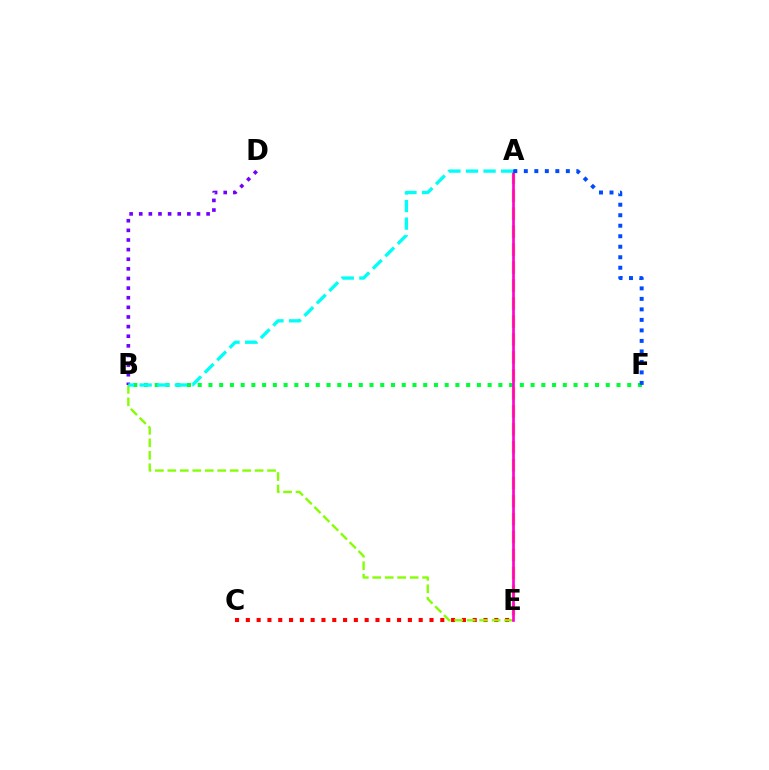{('A', 'E'): [{'color': '#ffbd00', 'line_style': 'dashed', 'thickness': 2.44}, {'color': '#ff00cf', 'line_style': 'solid', 'thickness': 1.92}], ('C', 'E'): [{'color': '#ff0000', 'line_style': 'dotted', 'thickness': 2.94}], ('B', 'E'): [{'color': '#84ff00', 'line_style': 'dashed', 'thickness': 1.69}], ('B', 'F'): [{'color': '#00ff39', 'line_style': 'dotted', 'thickness': 2.92}], ('B', 'D'): [{'color': '#7200ff', 'line_style': 'dotted', 'thickness': 2.61}], ('A', 'B'): [{'color': '#00fff6', 'line_style': 'dashed', 'thickness': 2.39}], ('A', 'F'): [{'color': '#004bff', 'line_style': 'dotted', 'thickness': 2.85}]}